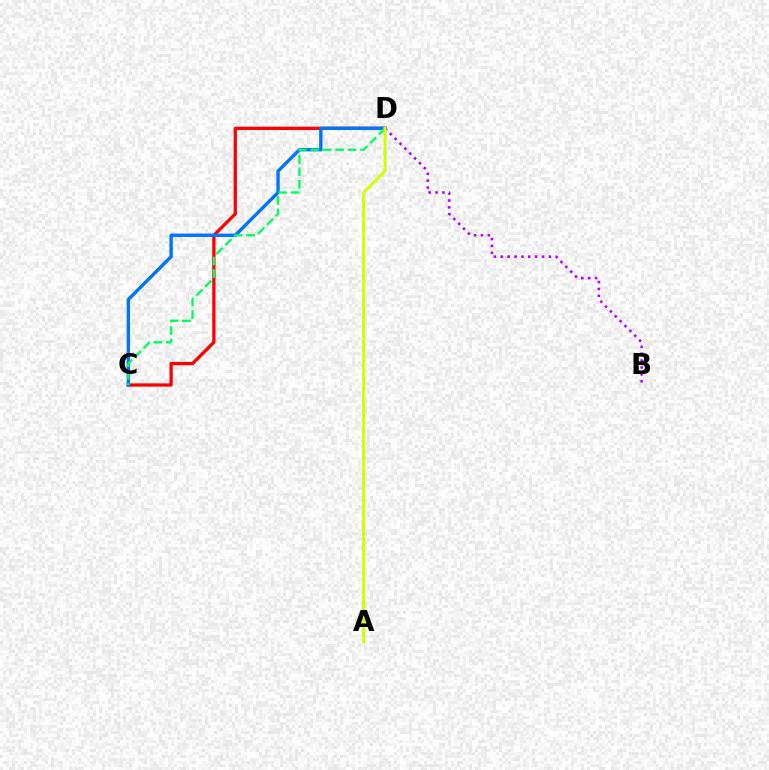{('C', 'D'): [{'color': '#ff0000', 'line_style': 'solid', 'thickness': 2.37}, {'color': '#0074ff', 'line_style': 'solid', 'thickness': 2.42}, {'color': '#00ff5c', 'line_style': 'dashed', 'thickness': 1.69}], ('B', 'D'): [{'color': '#b900ff', 'line_style': 'dotted', 'thickness': 1.87}], ('A', 'D'): [{'color': '#d1ff00', 'line_style': 'solid', 'thickness': 2.15}]}